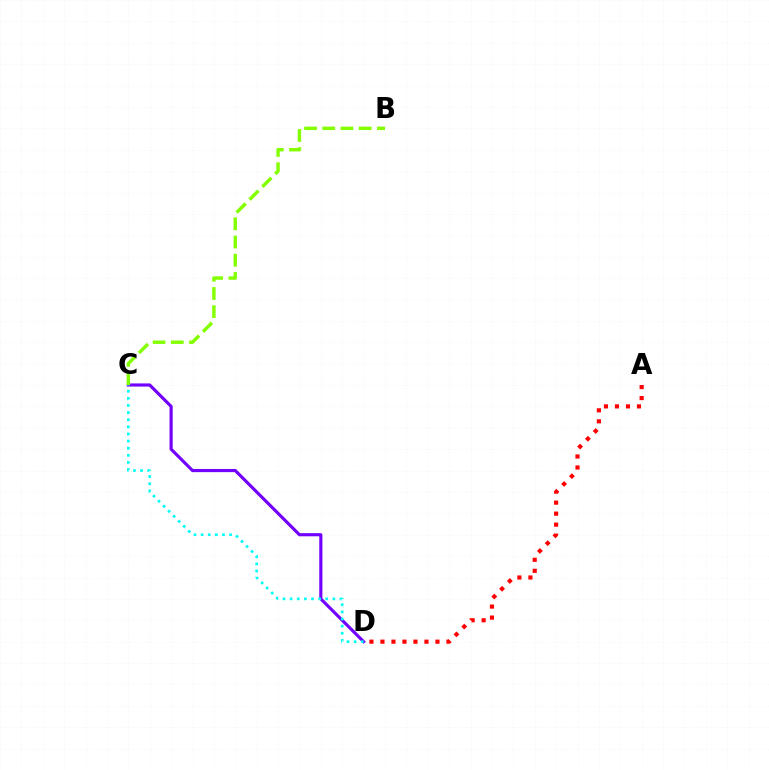{('C', 'D'): [{'color': '#7200ff', 'line_style': 'solid', 'thickness': 2.27}, {'color': '#00fff6', 'line_style': 'dotted', 'thickness': 1.93}], ('A', 'D'): [{'color': '#ff0000', 'line_style': 'dotted', 'thickness': 2.99}], ('B', 'C'): [{'color': '#84ff00', 'line_style': 'dashed', 'thickness': 2.47}]}